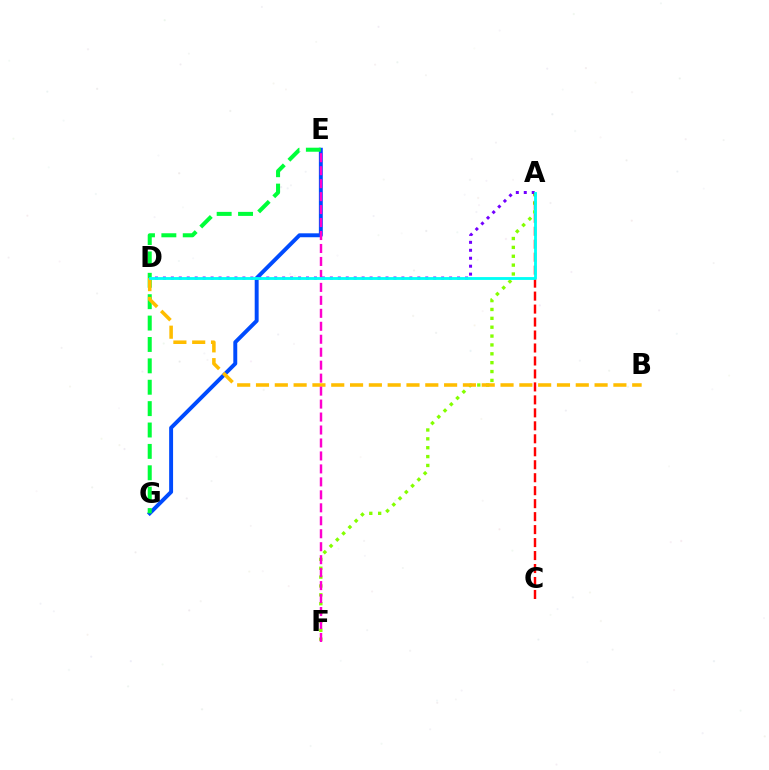{('E', 'G'): [{'color': '#004bff', 'line_style': 'solid', 'thickness': 2.83}, {'color': '#00ff39', 'line_style': 'dashed', 'thickness': 2.91}], ('A', 'F'): [{'color': '#84ff00', 'line_style': 'dotted', 'thickness': 2.41}], ('B', 'D'): [{'color': '#ffbd00', 'line_style': 'dashed', 'thickness': 2.56}], ('A', 'D'): [{'color': '#7200ff', 'line_style': 'dotted', 'thickness': 2.16}, {'color': '#00fff6', 'line_style': 'solid', 'thickness': 2.04}], ('E', 'F'): [{'color': '#ff00cf', 'line_style': 'dashed', 'thickness': 1.76}], ('A', 'C'): [{'color': '#ff0000', 'line_style': 'dashed', 'thickness': 1.76}]}